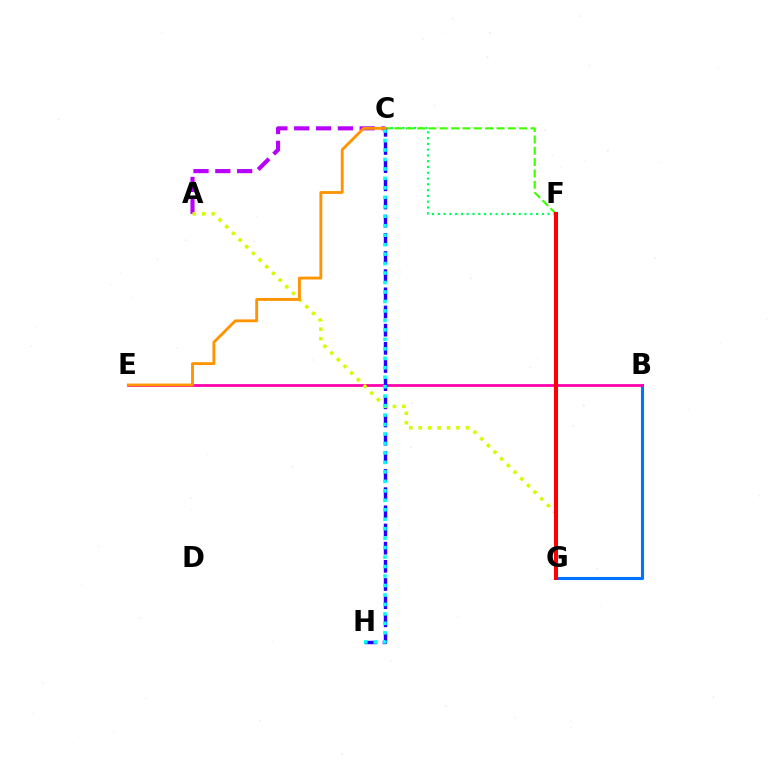{('B', 'G'): [{'color': '#0074ff', 'line_style': 'solid', 'thickness': 2.22}], ('B', 'E'): [{'color': '#ff00ac', 'line_style': 'solid', 'thickness': 2.0}], ('C', 'F'): [{'color': '#00ff5c', 'line_style': 'dotted', 'thickness': 1.57}, {'color': '#3dff00', 'line_style': 'dashed', 'thickness': 1.54}], ('A', 'C'): [{'color': '#b900ff', 'line_style': 'dashed', 'thickness': 2.97}], ('C', 'H'): [{'color': '#2500ff', 'line_style': 'dashed', 'thickness': 2.47}, {'color': '#00fff6', 'line_style': 'dotted', 'thickness': 2.57}], ('A', 'G'): [{'color': '#d1ff00', 'line_style': 'dotted', 'thickness': 2.56}], ('F', 'G'): [{'color': '#ff0000', 'line_style': 'solid', 'thickness': 2.91}], ('C', 'E'): [{'color': '#ff9400', 'line_style': 'solid', 'thickness': 2.06}]}